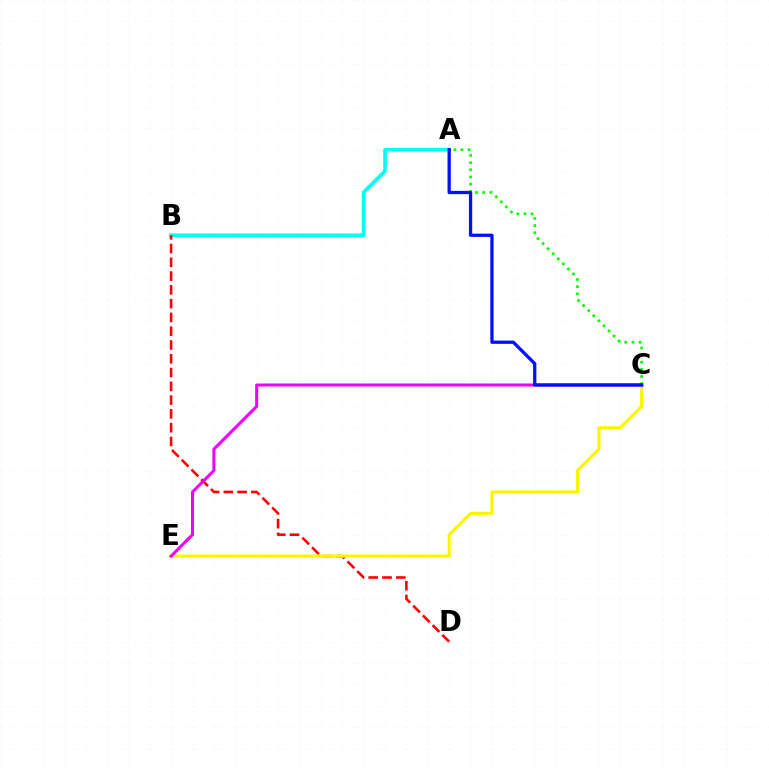{('A', 'B'): [{'color': '#00fff6', 'line_style': 'solid', 'thickness': 2.62}], ('B', 'D'): [{'color': '#ff0000', 'line_style': 'dashed', 'thickness': 1.87}], ('C', 'E'): [{'color': '#fcf500', 'line_style': 'solid', 'thickness': 2.24}, {'color': '#ee00ff', 'line_style': 'solid', 'thickness': 2.18}], ('A', 'C'): [{'color': '#08ff00', 'line_style': 'dotted', 'thickness': 1.95}, {'color': '#0010ff', 'line_style': 'solid', 'thickness': 2.35}]}